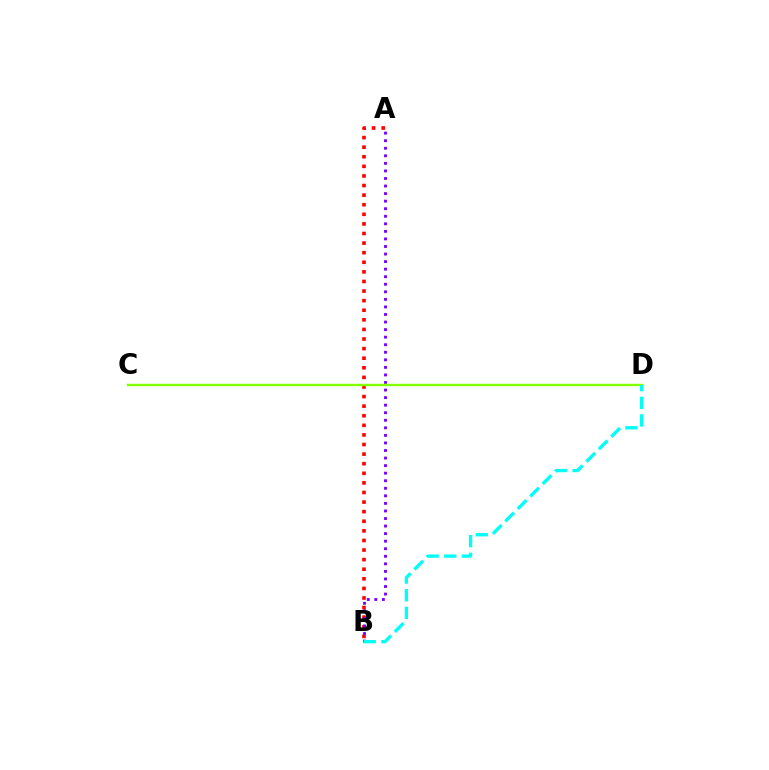{('A', 'B'): [{'color': '#ff0000', 'line_style': 'dotted', 'thickness': 2.61}, {'color': '#7200ff', 'line_style': 'dotted', 'thickness': 2.05}], ('C', 'D'): [{'color': '#84ff00', 'line_style': 'solid', 'thickness': 1.75}], ('B', 'D'): [{'color': '#00fff6', 'line_style': 'dashed', 'thickness': 2.39}]}